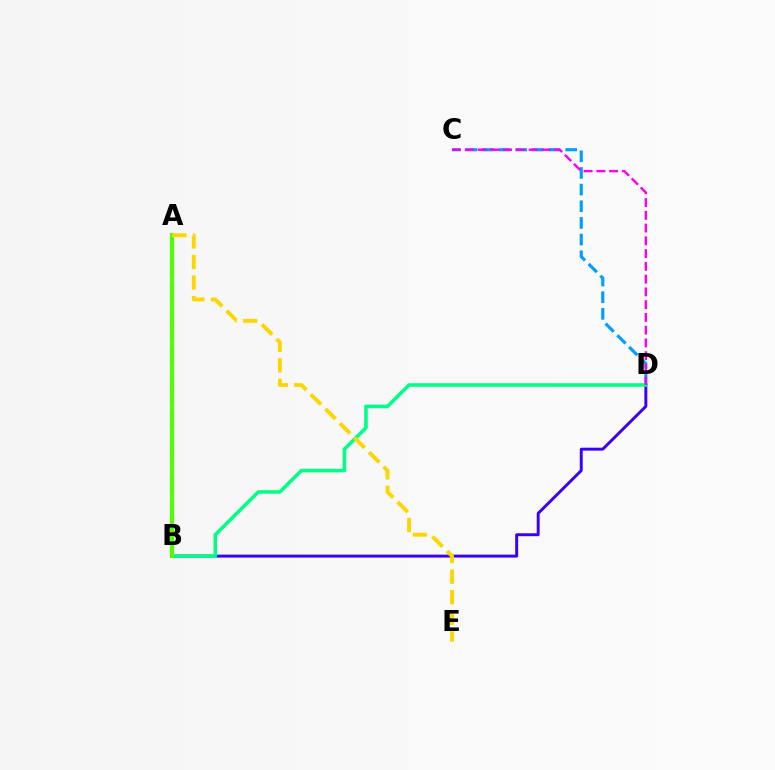{('A', 'B'): [{'color': '#ff0000', 'line_style': 'dashed', 'thickness': 2.92}, {'color': '#4fff00', 'line_style': 'solid', 'thickness': 2.95}], ('B', 'D'): [{'color': '#3700ff', 'line_style': 'solid', 'thickness': 2.11}, {'color': '#00ff86', 'line_style': 'solid', 'thickness': 2.56}], ('C', 'D'): [{'color': '#009eff', 'line_style': 'dashed', 'thickness': 2.26}, {'color': '#ff00ed', 'line_style': 'dashed', 'thickness': 1.73}], ('A', 'E'): [{'color': '#ffd500', 'line_style': 'dashed', 'thickness': 2.79}]}